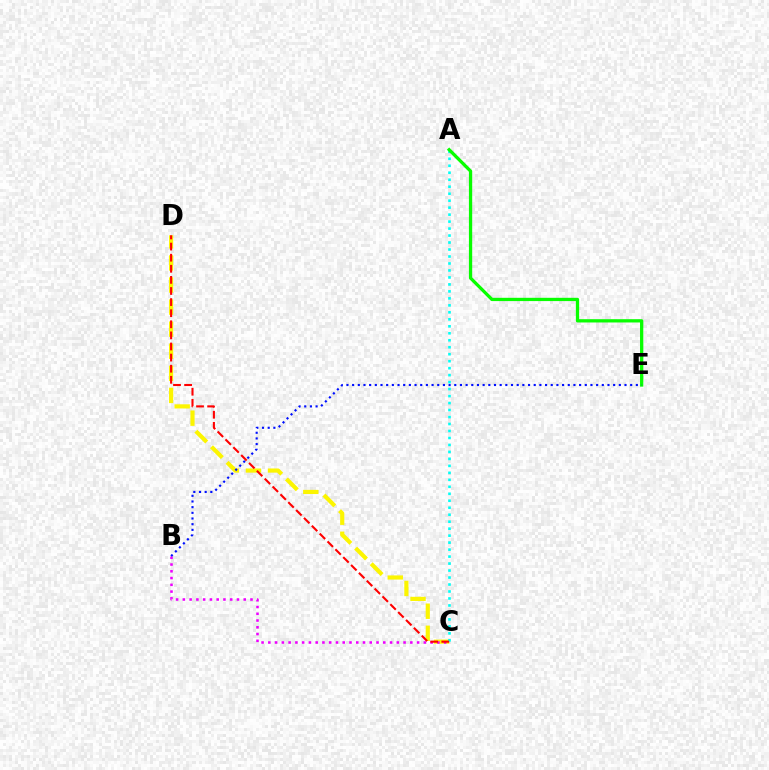{('C', 'D'): [{'color': '#fcf500', 'line_style': 'dashed', 'thickness': 3.0}, {'color': '#ff0000', 'line_style': 'dashed', 'thickness': 1.51}], ('B', 'C'): [{'color': '#ee00ff', 'line_style': 'dotted', 'thickness': 1.84}], ('A', 'C'): [{'color': '#00fff6', 'line_style': 'dotted', 'thickness': 1.9}], ('A', 'E'): [{'color': '#08ff00', 'line_style': 'solid', 'thickness': 2.36}], ('B', 'E'): [{'color': '#0010ff', 'line_style': 'dotted', 'thickness': 1.54}]}